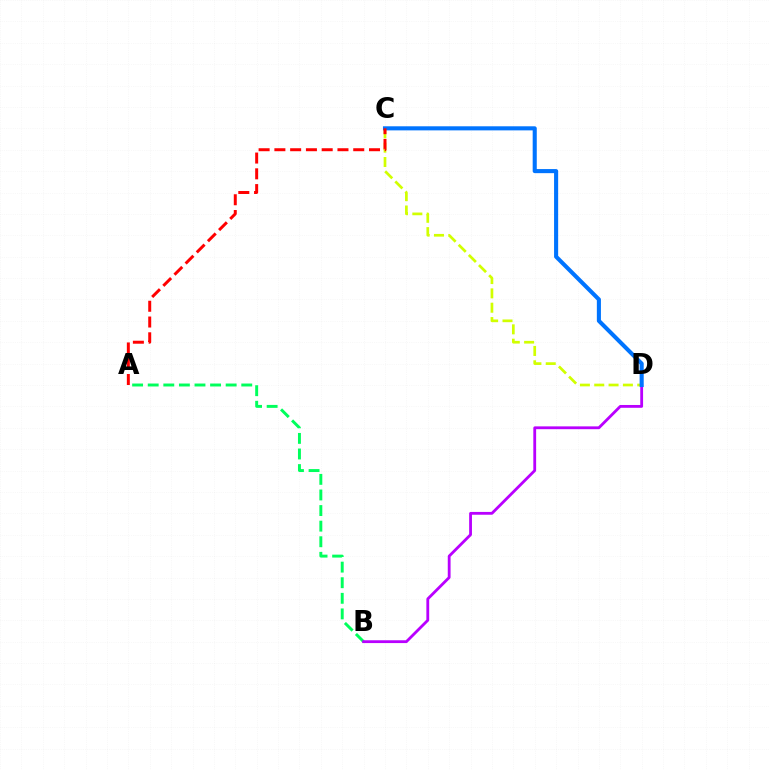{('C', 'D'): [{'color': '#d1ff00', 'line_style': 'dashed', 'thickness': 1.95}, {'color': '#0074ff', 'line_style': 'solid', 'thickness': 2.94}], ('A', 'B'): [{'color': '#00ff5c', 'line_style': 'dashed', 'thickness': 2.12}], ('B', 'D'): [{'color': '#b900ff', 'line_style': 'solid', 'thickness': 2.03}], ('A', 'C'): [{'color': '#ff0000', 'line_style': 'dashed', 'thickness': 2.14}]}